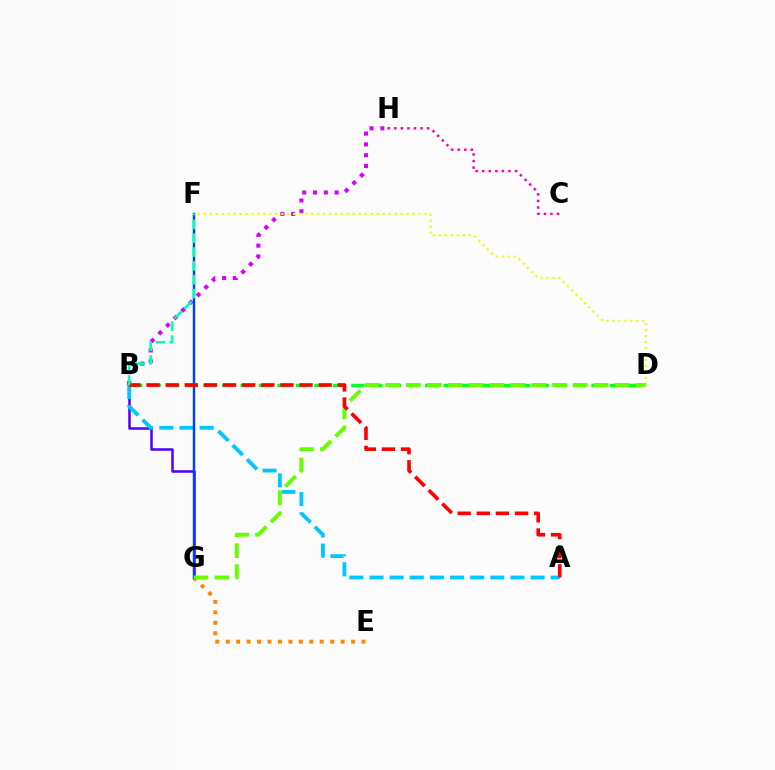{('B', 'G'): [{'color': '#4f00ff', 'line_style': 'solid', 'thickness': 1.82}], ('C', 'H'): [{'color': '#ff00a0', 'line_style': 'dotted', 'thickness': 1.78}], ('B', 'H'): [{'color': '#d600ff', 'line_style': 'dotted', 'thickness': 2.94}], ('A', 'B'): [{'color': '#00c7ff', 'line_style': 'dashed', 'thickness': 2.74}, {'color': '#ff0000', 'line_style': 'dashed', 'thickness': 2.6}], ('B', 'D'): [{'color': '#00ff27', 'line_style': 'dashed', 'thickness': 2.51}], ('E', 'G'): [{'color': '#ff8800', 'line_style': 'dotted', 'thickness': 2.84}], ('F', 'G'): [{'color': '#003fff', 'line_style': 'solid', 'thickness': 1.74}], ('D', 'F'): [{'color': '#eeff00', 'line_style': 'dotted', 'thickness': 1.62}], ('D', 'G'): [{'color': '#66ff00', 'line_style': 'dashed', 'thickness': 2.83}], ('B', 'F'): [{'color': '#00ffaf', 'line_style': 'dashed', 'thickness': 1.88}]}